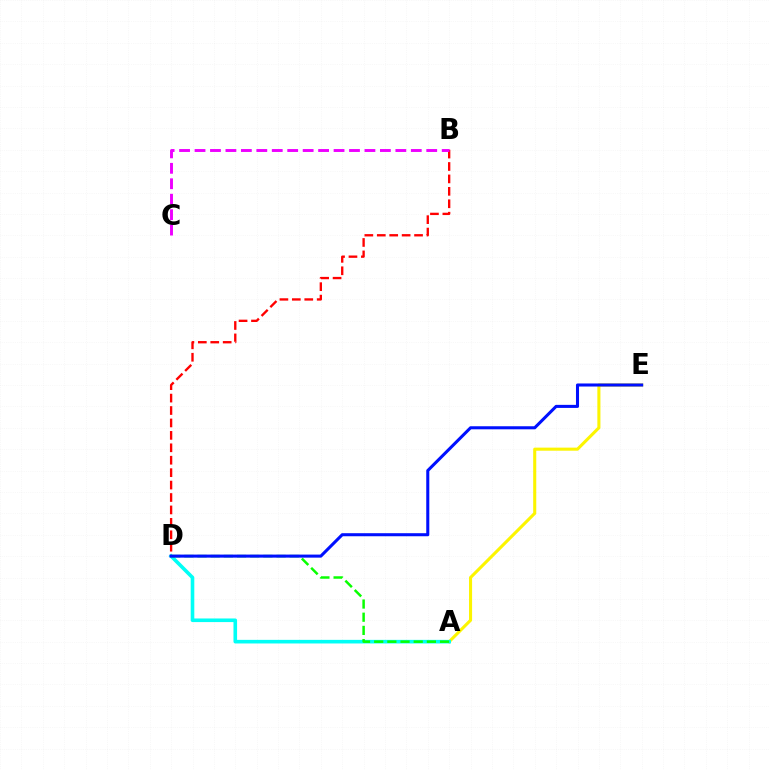{('A', 'E'): [{'color': '#fcf500', 'line_style': 'solid', 'thickness': 2.21}], ('B', 'D'): [{'color': '#ff0000', 'line_style': 'dashed', 'thickness': 1.69}], ('A', 'D'): [{'color': '#00fff6', 'line_style': 'solid', 'thickness': 2.6}, {'color': '#08ff00', 'line_style': 'dashed', 'thickness': 1.79}], ('B', 'C'): [{'color': '#ee00ff', 'line_style': 'dashed', 'thickness': 2.1}], ('D', 'E'): [{'color': '#0010ff', 'line_style': 'solid', 'thickness': 2.2}]}